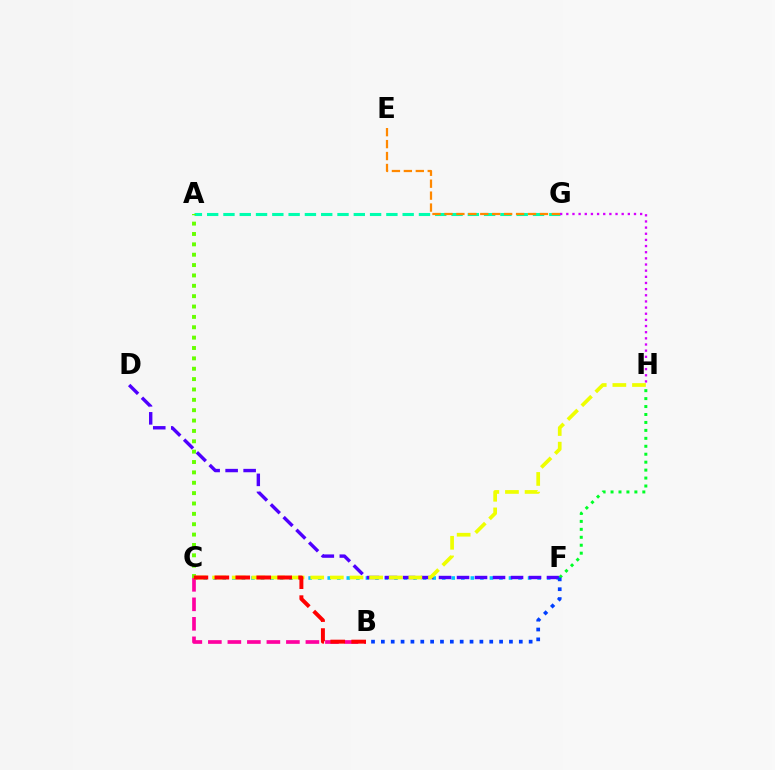{('C', 'F'): [{'color': '#00c7ff', 'line_style': 'dotted', 'thickness': 2.59}], ('D', 'F'): [{'color': '#4f00ff', 'line_style': 'dashed', 'thickness': 2.45}], ('B', 'C'): [{'color': '#ff00a0', 'line_style': 'dashed', 'thickness': 2.65}, {'color': '#ff0000', 'line_style': 'dashed', 'thickness': 2.84}], ('F', 'H'): [{'color': '#00ff27', 'line_style': 'dotted', 'thickness': 2.16}], ('A', 'G'): [{'color': '#00ffaf', 'line_style': 'dashed', 'thickness': 2.21}], ('A', 'C'): [{'color': '#66ff00', 'line_style': 'dotted', 'thickness': 2.82}], ('C', 'H'): [{'color': '#eeff00', 'line_style': 'dashed', 'thickness': 2.67}], ('E', 'G'): [{'color': '#ff8800', 'line_style': 'dashed', 'thickness': 1.62}], ('B', 'F'): [{'color': '#003fff', 'line_style': 'dotted', 'thickness': 2.68}], ('G', 'H'): [{'color': '#d600ff', 'line_style': 'dotted', 'thickness': 1.67}]}